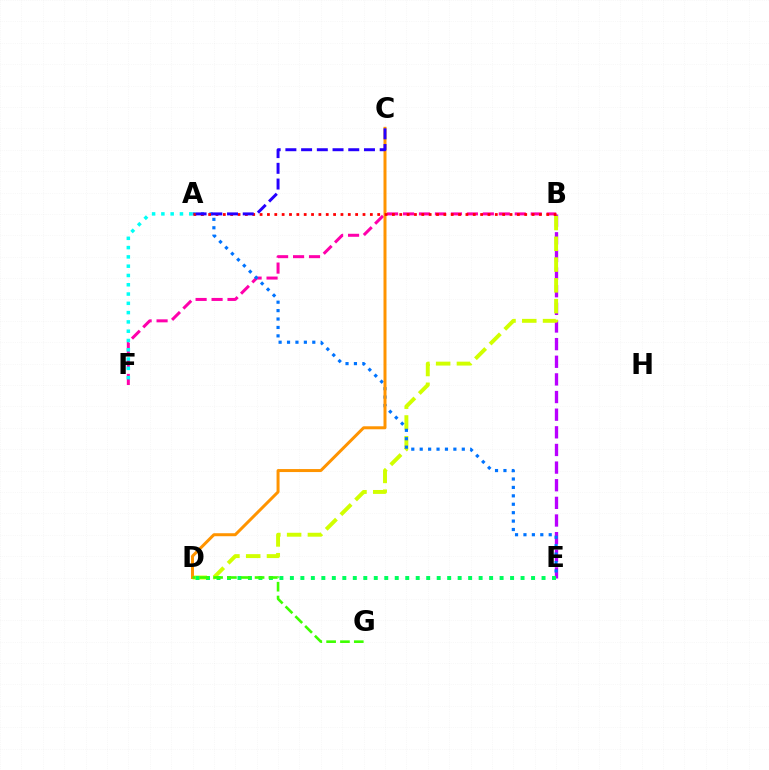{('B', 'E'): [{'color': '#b900ff', 'line_style': 'dashed', 'thickness': 2.4}], ('B', 'D'): [{'color': '#d1ff00', 'line_style': 'dashed', 'thickness': 2.82}], ('B', 'F'): [{'color': '#ff00ac', 'line_style': 'dashed', 'thickness': 2.17}], ('A', 'E'): [{'color': '#0074ff', 'line_style': 'dotted', 'thickness': 2.29}], ('A', 'F'): [{'color': '#00fff6', 'line_style': 'dotted', 'thickness': 2.52}], ('C', 'D'): [{'color': '#ff9400', 'line_style': 'solid', 'thickness': 2.16}], ('D', 'E'): [{'color': '#00ff5c', 'line_style': 'dotted', 'thickness': 2.85}], ('A', 'B'): [{'color': '#ff0000', 'line_style': 'dotted', 'thickness': 2.0}], ('D', 'G'): [{'color': '#3dff00', 'line_style': 'dashed', 'thickness': 1.88}], ('A', 'C'): [{'color': '#2500ff', 'line_style': 'dashed', 'thickness': 2.14}]}